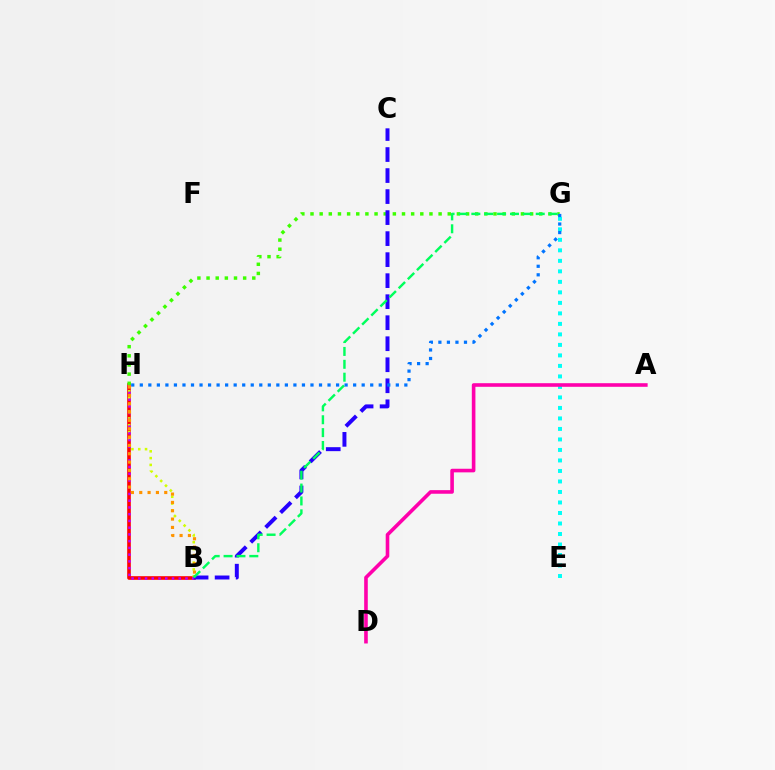{('B', 'H'): [{'color': '#ff0000', 'line_style': 'solid', 'thickness': 2.61}, {'color': '#d1ff00', 'line_style': 'dotted', 'thickness': 1.85}, {'color': '#b900ff', 'line_style': 'dotted', 'thickness': 1.83}, {'color': '#ff9400', 'line_style': 'dotted', 'thickness': 2.26}], ('G', 'H'): [{'color': '#3dff00', 'line_style': 'dotted', 'thickness': 2.49}, {'color': '#0074ff', 'line_style': 'dotted', 'thickness': 2.32}], ('B', 'C'): [{'color': '#2500ff', 'line_style': 'dashed', 'thickness': 2.86}], ('E', 'G'): [{'color': '#00fff6', 'line_style': 'dotted', 'thickness': 2.85}], ('B', 'G'): [{'color': '#00ff5c', 'line_style': 'dashed', 'thickness': 1.75}], ('A', 'D'): [{'color': '#ff00ac', 'line_style': 'solid', 'thickness': 2.6}]}